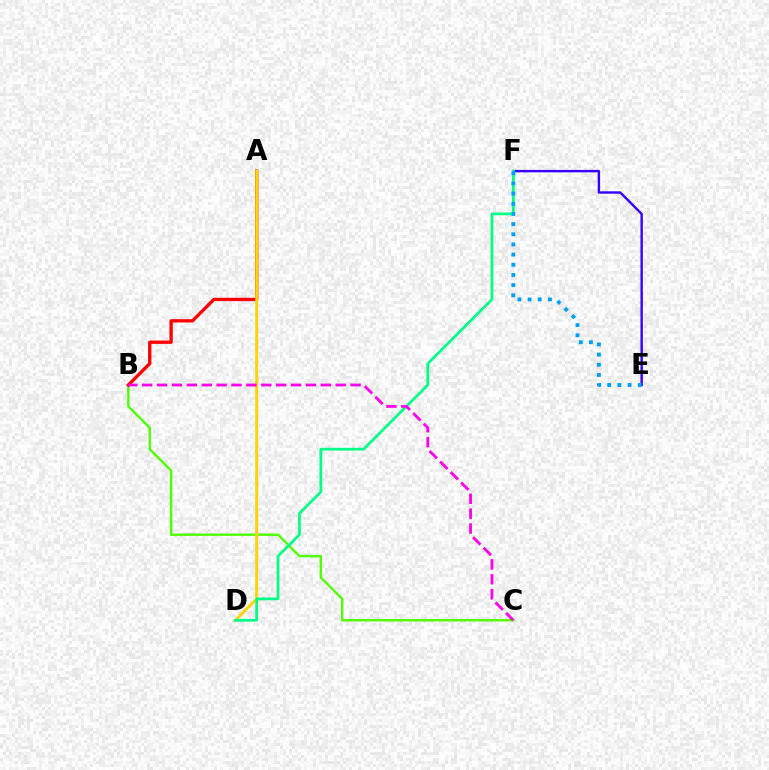{('B', 'C'): [{'color': '#4fff00', 'line_style': 'solid', 'thickness': 1.72}, {'color': '#ff00ed', 'line_style': 'dashed', 'thickness': 2.02}], ('A', 'B'): [{'color': '#ff0000', 'line_style': 'solid', 'thickness': 2.39}], ('A', 'D'): [{'color': '#ffd500', 'line_style': 'solid', 'thickness': 2.08}], ('E', 'F'): [{'color': '#3700ff', 'line_style': 'solid', 'thickness': 1.73}, {'color': '#009eff', 'line_style': 'dotted', 'thickness': 2.77}], ('D', 'F'): [{'color': '#00ff86', 'line_style': 'solid', 'thickness': 1.97}]}